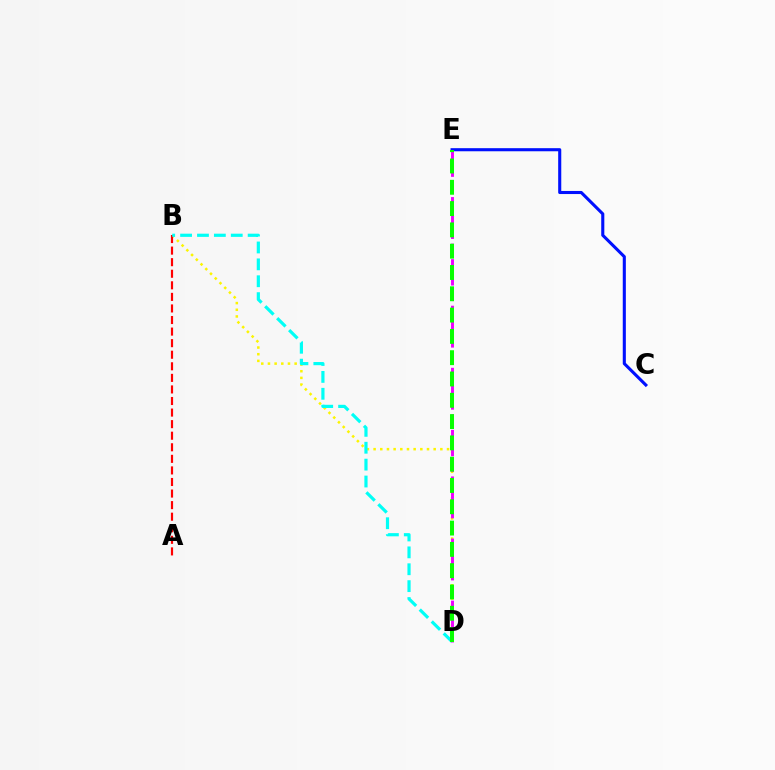{('C', 'E'): [{'color': '#0010ff', 'line_style': 'solid', 'thickness': 2.22}], ('B', 'D'): [{'color': '#fcf500', 'line_style': 'dotted', 'thickness': 1.81}, {'color': '#00fff6', 'line_style': 'dashed', 'thickness': 2.29}], ('A', 'B'): [{'color': '#ff0000', 'line_style': 'dashed', 'thickness': 1.57}], ('D', 'E'): [{'color': '#ee00ff', 'line_style': 'dashed', 'thickness': 2.11}, {'color': '#08ff00', 'line_style': 'dashed', 'thickness': 2.89}]}